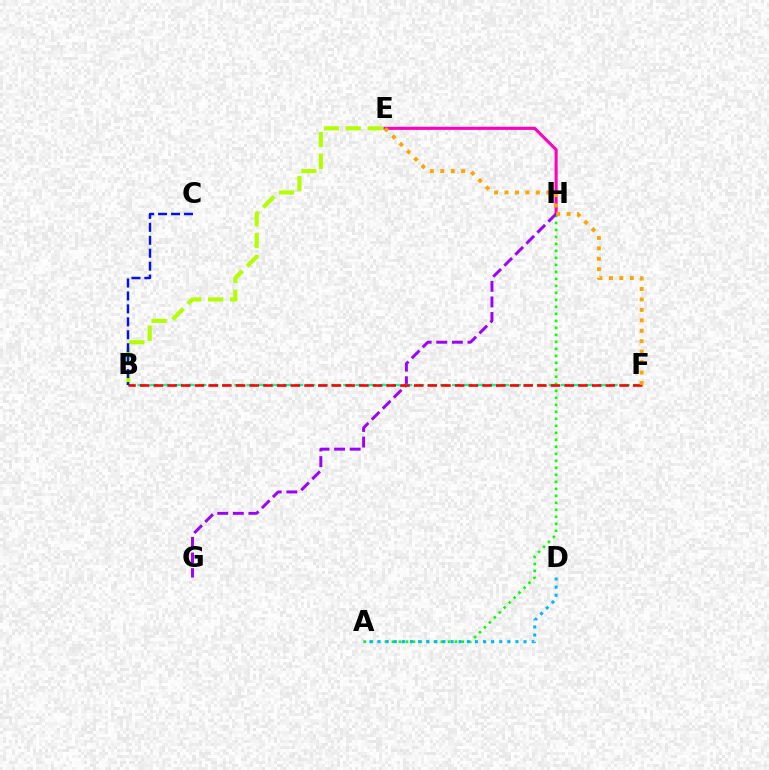{('E', 'H'): [{'color': '#ff00bd', 'line_style': 'solid', 'thickness': 2.24}], ('B', 'E'): [{'color': '#b3ff00', 'line_style': 'dashed', 'thickness': 2.96}], ('A', 'H'): [{'color': '#08ff00', 'line_style': 'dotted', 'thickness': 1.9}], ('G', 'H'): [{'color': '#9b00ff', 'line_style': 'dashed', 'thickness': 2.12}], ('A', 'D'): [{'color': '#00b5ff', 'line_style': 'dotted', 'thickness': 2.2}], ('B', 'F'): [{'color': '#00ff9d', 'line_style': 'dashed', 'thickness': 1.64}, {'color': '#ff0000', 'line_style': 'dashed', 'thickness': 1.86}], ('B', 'C'): [{'color': '#0010ff', 'line_style': 'dashed', 'thickness': 1.76}], ('E', 'F'): [{'color': '#ffa500', 'line_style': 'dotted', 'thickness': 2.84}]}